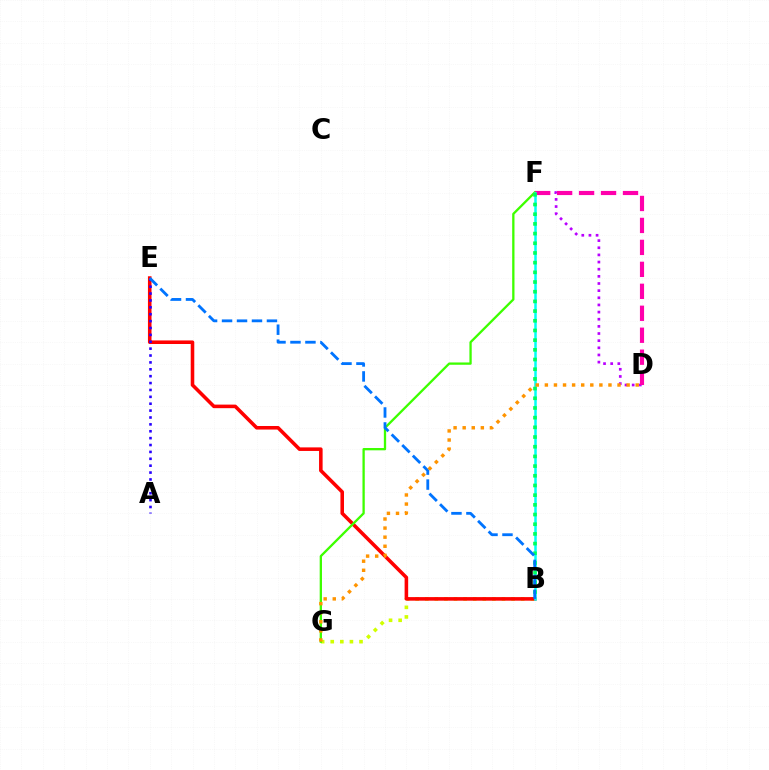{('B', 'G'): [{'color': '#d1ff00', 'line_style': 'dotted', 'thickness': 2.61}], ('B', 'E'): [{'color': '#ff0000', 'line_style': 'solid', 'thickness': 2.57}, {'color': '#0074ff', 'line_style': 'dashed', 'thickness': 2.03}], ('D', 'F'): [{'color': '#b900ff', 'line_style': 'dotted', 'thickness': 1.94}, {'color': '#ff00ac', 'line_style': 'dashed', 'thickness': 2.98}], ('F', 'G'): [{'color': '#3dff00', 'line_style': 'solid', 'thickness': 1.66}], ('A', 'E'): [{'color': '#2500ff', 'line_style': 'dotted', 'thickness': 1.87}], ('B', 'F'): [{'color': '#00fff6', 'line_style': 'solid', 'thickness': 1.81}, {'color': '#00ff5c', 'line_style': 'dotted', 'thickness': 2.63}], ('D', 'G'): [{'color': '#ff9400', 'line_style': 'dotted', 'thickness': 2.47}]}